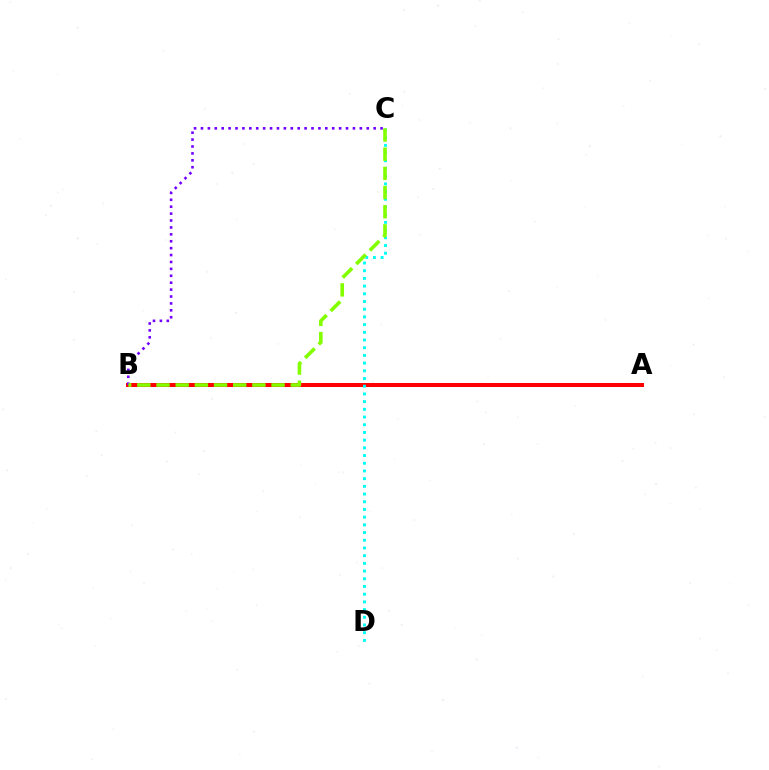{('A', 'B'): [{'color': '#ff0000', 'line_style': 'solid', 'thickness': 2.89}], ('C', 'D'): [{'color': '#00fff6', 'line_style': 'dotted', 'thickness': 2.09}], ('B', 'C'): [{'color': '#7200ff', 'line_style': 'dotted', 'thickness': 1.88}, {'color': '#84ff00', 'line_style': 'dashed', 'thickness': 2.6}]}